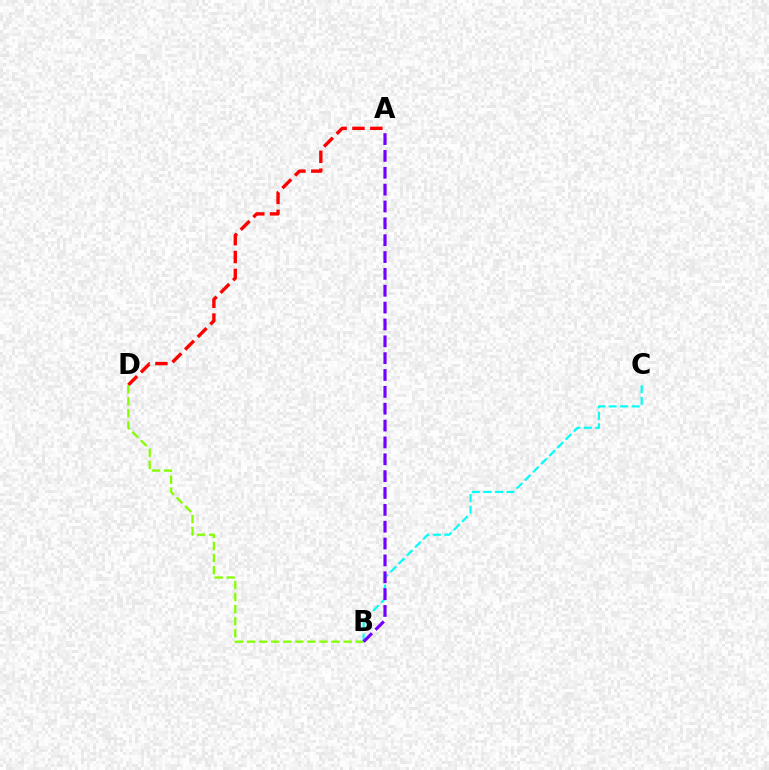{('A', 'D'): [{'color': '#ff0000', 'line_style': 'dashed', 'thickness': 2.43}], ('B', 'D'): [{'color': '#84ff00', 'line_style': 'dashed', 'thickness': 1.64}], ('B', 'C'): [{'color': '#00fff6', 'line_style': 'dashed', 'thickness': 1.57}], ('A', 'B'): [{'color': '#7200ff', 'line_style': 'dashed', 'thickness': 2.29}]}